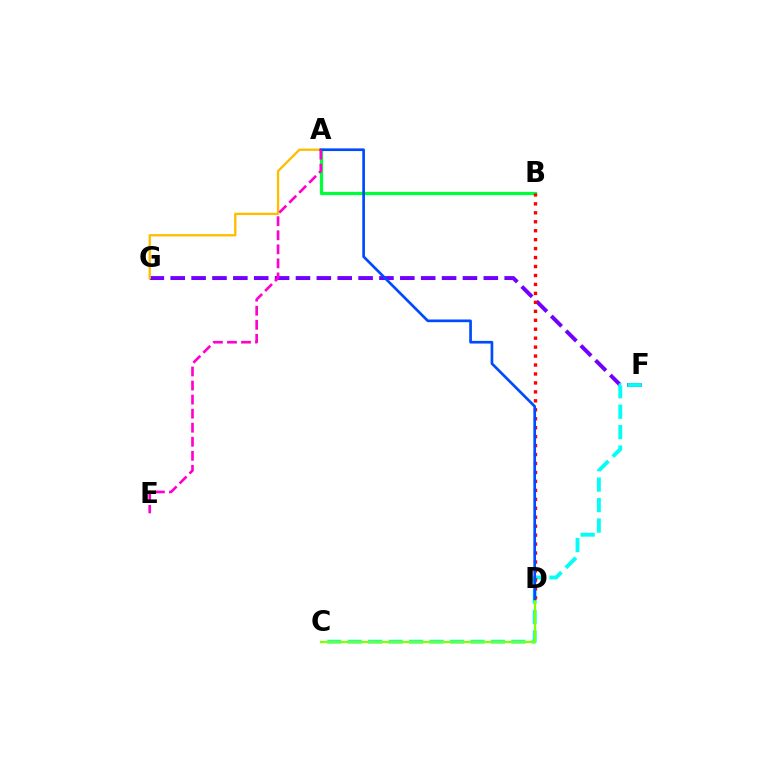{('F', 'G'): [{'color': '#7200ff', 'line_style': 'dashed', 'thickness': 2.84}], ('C', 'F'): [{'color': '#00fff6', 'line_style': 'dashed', 'thickness': 2.78}], ('A', 'B'): [{'color': '#00ff39', 'line_style': 'solid', 'thickness': 2.34}], ('A', 'G'): [{'color': '#ffbd00', 'line_style': 'solid', 'thickness': 1.68}], ('B', 'D'): [{'color': '#ff0000', 'line_style': 'dotted', 'thickness': 2.43}], ('C', 'D'): [{'color': '#84ff00', 'line_style': 'solid', 'thickness': 1.62}], ('A', 'D'): [{'color': '#004bff', 'line_style': 'solid', 'thickness': 1.94}], ('A', 'E'): [{'color': '#ff00cf', 'line_style': 'dashed', 'thickness': 1.91}]}